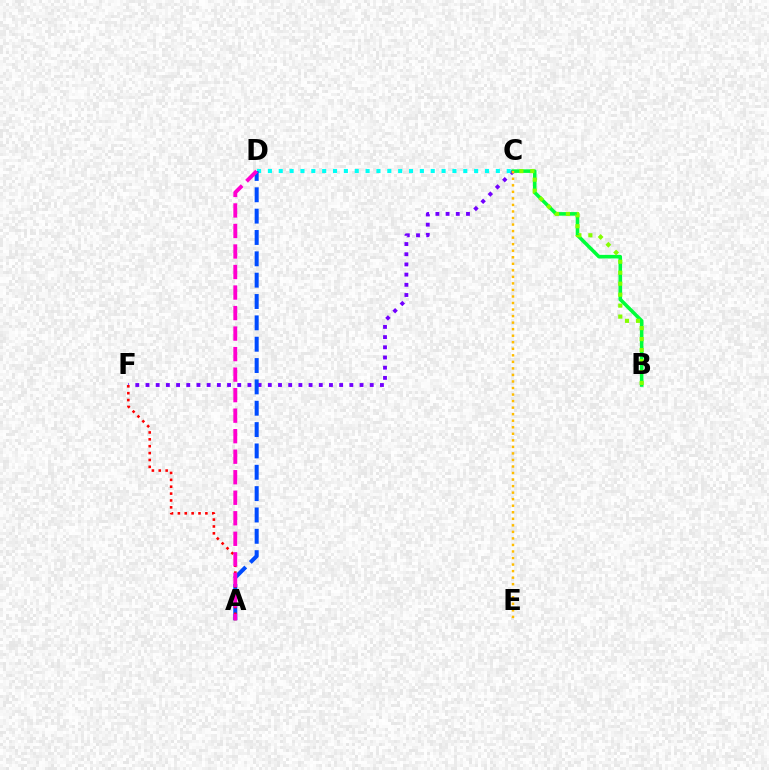{('C', 'F'): [{'color': '#7200ff', 'line_style': 'dotted', 'thickness': 2.77}], ('B', 'C'): [{'color': '#00ff39', 'line_style': 'solid', 'thickness': 2.57}, {'color': '#84ff00', 'line_style': 'dotted', 'thickness': 2.98}], ('C', 'D'): [{'color': '#00fff6', 'line_style': 'dotted', 'thickness': 2.95}], ('A', 'D'): [{'color': '#004bff', 'line_style': 'dashed', 'thickness': 2.9}, {'color': '#ff00cf', 'line_style': 'dashed', 'thickness': 2.79}], ('A', 'F'): [{'color': '#ff0000', 'line_style': 'dotted', 'thickness': 1.87}], ('C', 'E'): [{'color': '#ffbd00', 'line_style': 'dotted', 'thickness': 1.78}]}